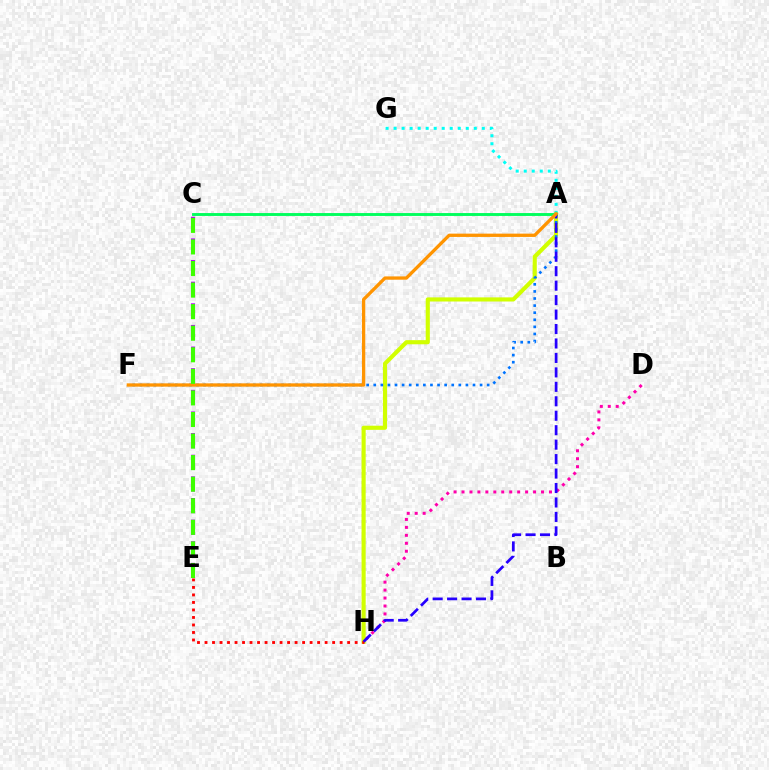{('A', 'H'): [{'color': '#d1ff00', 'line_style': 'solid', 'thickness': 2.97}, {'color': '#2500ff', 'line_style': 'dashed', 'thickness': 1.96}], ('A', 'F'): [{'color': '#0074ff', 'line_style': 'dotted', 'thickness': 1.93}, {'color': '#ff9400', 'line_style': 'solid', 'thickness': 2.38}], ('C', 'E'): [{'color': '#b900ff', 'line_style': 'dashed', 'thickness': 2.94}, {'color': '#3dff00', 'line_style': 'dashed', 'thickness': 2.93}], ('D', 'H'): [{'color': '#ff00ac', 'line_style': 'dotted', 'thickness': 2.16}], ('E', 'H'): [{'color': '#ff0000', 'line_style': 'dotted', 'thickness': 2.04}], ('A', 'C'): [{'color': '#00ff5c', 'line_style': 'solid', 'thickness': 2.08}], ('A', 'G'): [{'color': '#00fff6', 'line_style': 'dotted', 'thickness': 2.18}]}